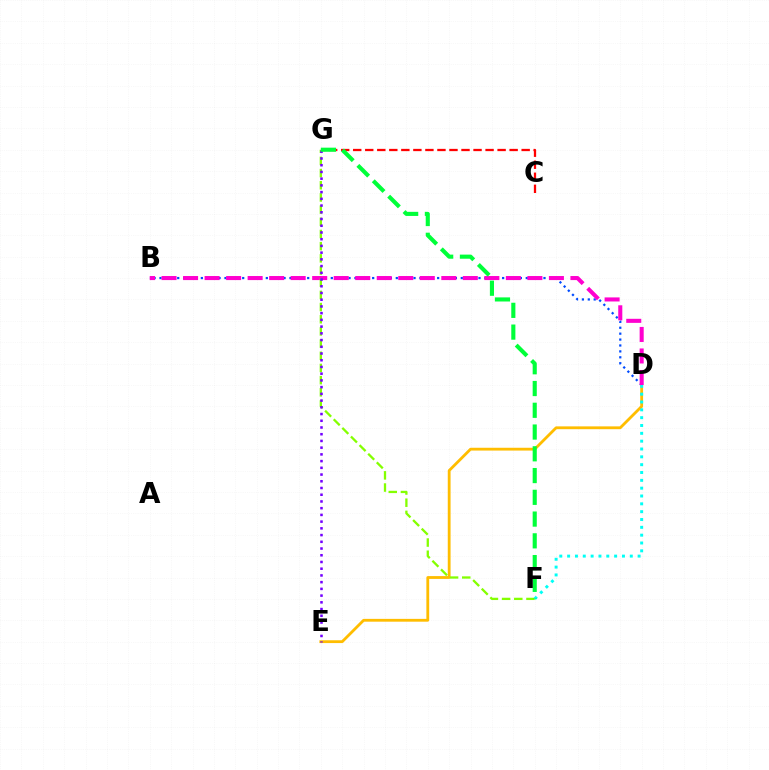{('B', 'D'): [{'color': '#004bff', 'line_style': 'dotted', 'thickness': 1.61}, {'color': '#ff00cf', 'line_style': 'dashed', 'thickness': 2.92}], ('D', 'E'): [{'color': '#ffbd00', 'line_style': 'solid', 'thickness': 2.03}], ('F', 'G'): [{'color': '#84ff00', 'line_style': 'dashed', 'thickness': 1.65}, {'color': '#00ff39', 'line_style': 'dashed', 'thickness': 2.96}], ('C', 'G'): [{'color': '#ff0000', 'line_style': 'dashed', 'thickness': 1.63}], ('E', 'G'): [{'color': '#7200ff', 'line_style': 'dotted', 'thickness': 1.83}], ('D', 'F'): [{'color': '#00fff6', 'line_style': 'dotted', 'thickness': 2.13}]}